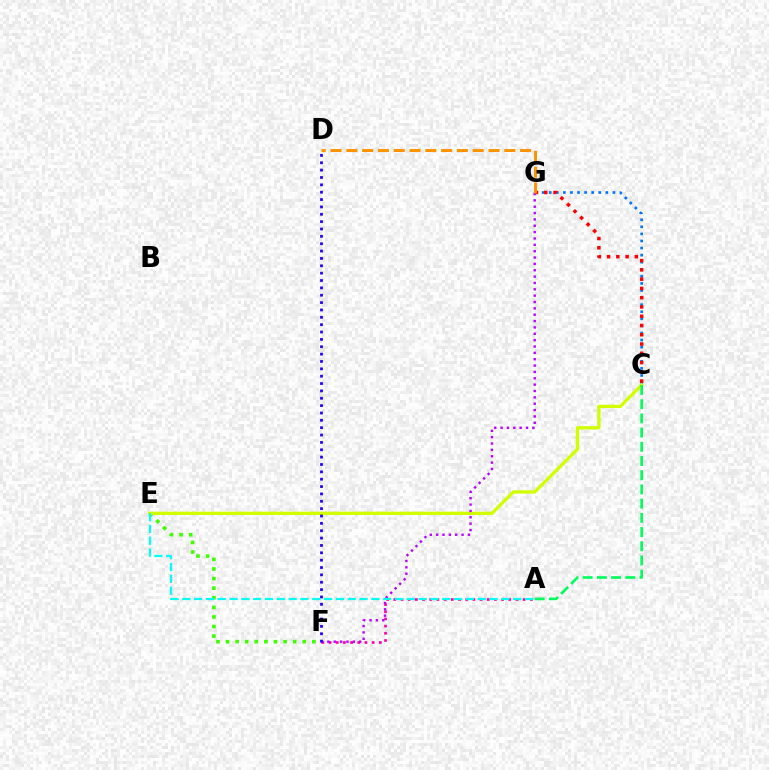{('A', 'F'): [{'color': '#ff00ac', 'line_style': 'dotted', 'thickness': 1.95}], ('C', 'G'): [{'color': '#0074ff', 'line_style': 'dotted', 'thickness': 1.92}, {'color': '#ff0000', 'line_style': 'dotted', 'thickness': 2.52}], ('E', 'F'): [{'color': '#3dff00', 'line_style': 'dotted', 'thickness': 2.61}], ('C', 'E'): [{'color': '#d1ff00', 'line_style': 'solid', 'thickness': 2.38}], ('A', 'C'): [{'color': '#00ff5c', 'line_style': 'dashed', 'thickness': 1.93}], ('F', 'G'): [{'color': '#b900ff', 'line_style': 'dotted', 'thickness': 1.73}], ('A', 'E'): [{'color': '#00fff6', 'line_style': 'dashed', 'thickness': 1.61}], ('D', 'F'): [{'color': '#2500ff', 'line_style': 'dotted', 'thickness': 2.0}], ('D', 'G'): [{'color': '#ff9400', 'line_style': 'dashed', 'thickness': 2.15}]}